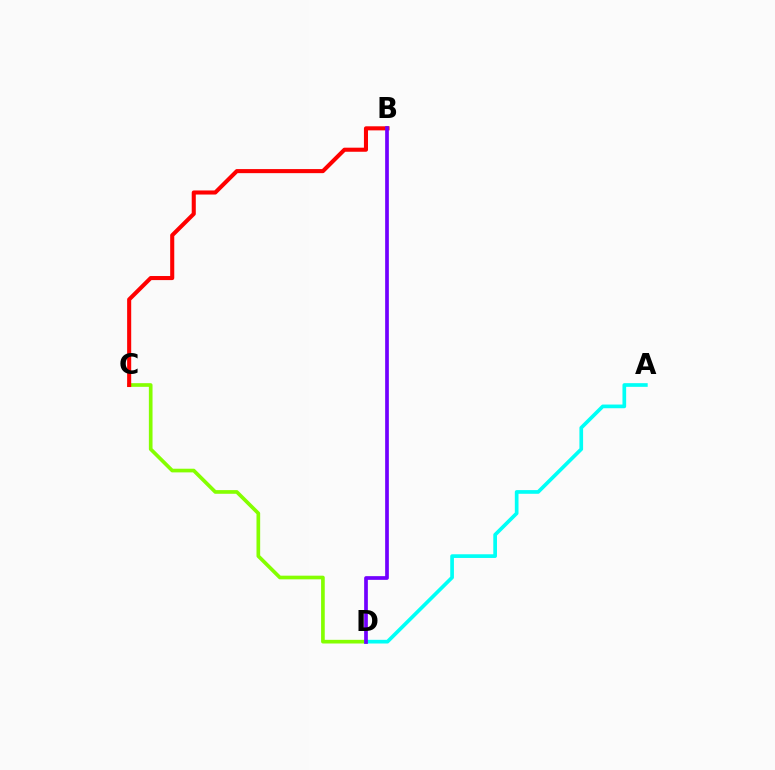{('C', 'D'): [{'color': '#84ff00', 'line_style': 'solid', 'thickness': 2.64}], ('A', 'D'): [{'color': '#00fff6', 'line_style': 'solid', 'thickness': 2.65}], ('B', 'C'): [{'color': '#ff0000', 'line_style': 'solid', 'thickness': 2.93}], ('B', 'D'): [{'color': '#7200ff', 'line_style': 'solid', 'thickness': 2.67}]}